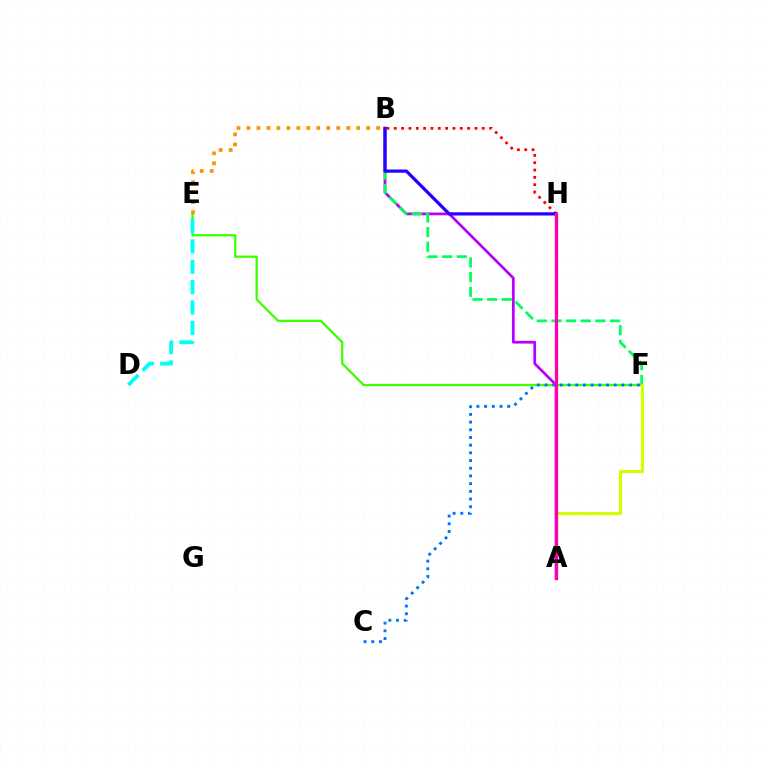{('E', 'F'): [{'color': '#3dff00', 'line_style': 'solid', 'thickness': 1.64}], ('B', 'E'): [{'color': '#ff9400', 'line_style': 'dotted', 'thickness': 2.71}], ('A', 'B'): [{'color': '#b900ff', 'line_style': 'solid', 'thickness': 1.98}], ('C', 'F'): [{'color': '#0074ff', 'line_style': 'dotted', 'thickness': 2.09}], ('B', 'F'): [{'color': '#00ff5c', 'line_style': 'dashed', 'thickness': 1.99}], ('D', 'E'): [{'color': '#00fff6', 'line_style': 'dashed', 'thickness': 2.76}], ('A', 'F'): [{'color': '#d1ff00', 'line_style': 'solid', 'thickness': 2.29}], ('B', 'H'): [{'color': '#ff0000', 'line_style': 'dotted', 'thickness': 1.99}, {'color': '#2500ff', 'line_style': 'solid', 'thickness': 2.33}], ('A', 'H'): [{'color': '#ff00ac', 'line_style': 'solid', 'thickness': 2.36}]}